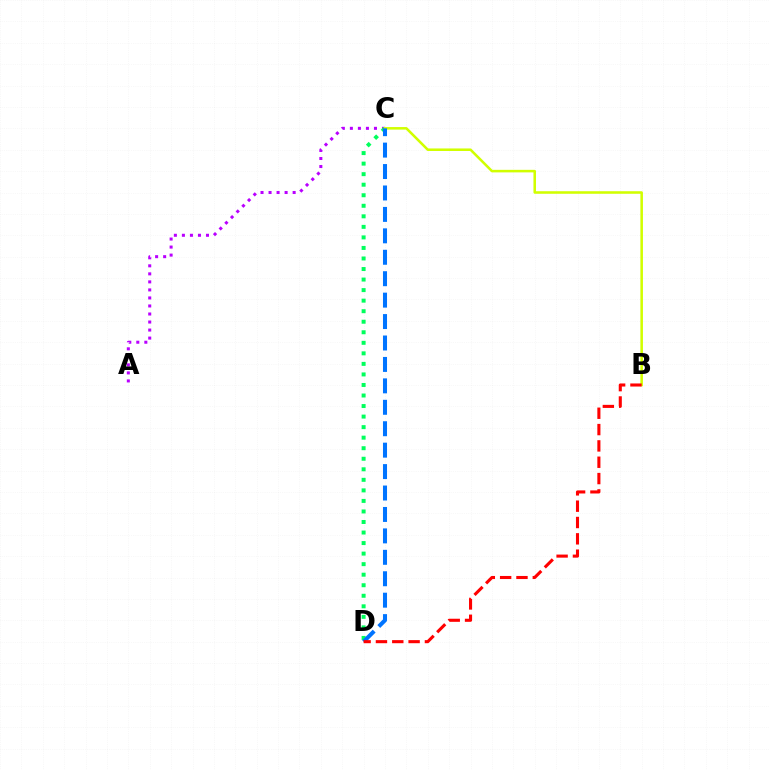{('A', 'C'): [{'color': '#b900ff', 'line_style': 'dotted', 'thickness': 2.18}], ('C', 'D'): [{'color': '#00ff5c', 'line_style': 'dotted', 'thickness': 2.86}, {'color': '#0074ff', 'line_style': 'dashed', 'thickness': 2.91}], ('B', 'C'): [{'color': '#d1ff00', 'line_style': 'solid', 'thickness': 1.84}], ('B', 'D'): [{'color': '#ff0000', 'line_style': 'dashed', 'thickness': 2.22}]}